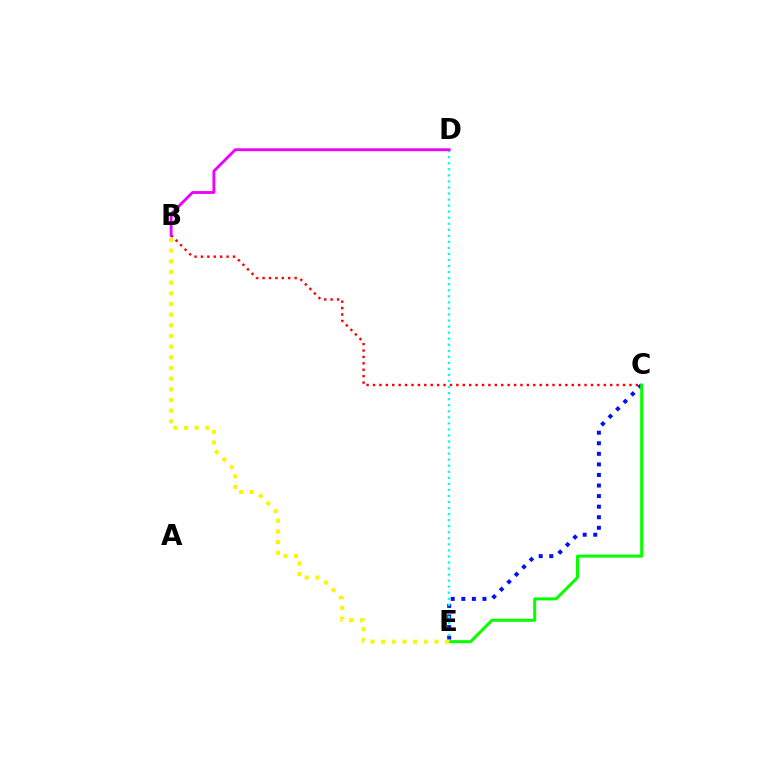{('C', 'E'): [{'color': '#0010ff', 'line_style': 'dotted', 'thickness': 2.87}, {'color': '#08ff00', 'line_style': 'solid', 'thickness': 2.17}], ('B', 'C'): [{'color': '#ff0000', 'line_style': 'dotted', 'thickness': 1.74}], ('D', 'E'): [{'color': '#00fff6', 'line_style': 'dotted', 'thickness': 1.64}], ('B', 'E'): [{'color': '#fcf500', 'line_style': 'dotted', 'thickness': 2.9}], ('B', 'D'): [{'color': '#ee00ff', 'line_style': 'solid', 'thickness': 2.06}]}